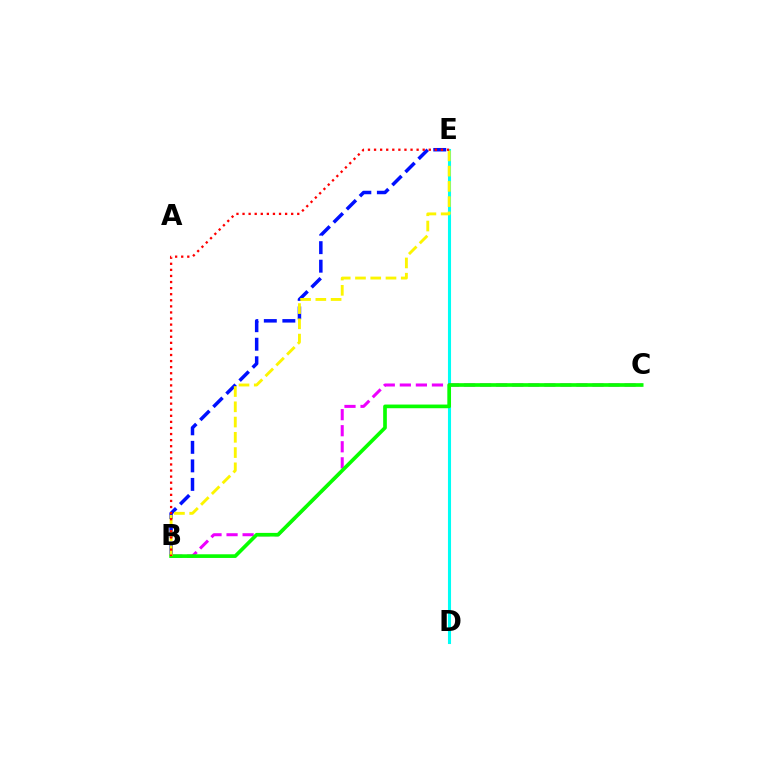{('B', 'E'): [{'color': '#0010ff', 'line_style': 'dashed', 'thickness': 2.52}, {'color': '#fcf500', 'line_style': 'dashed', 'thickness': 2.07}, {'color': '#ff0000', 'line_style': 'dotted', 'thickness': 1.65}], ('D', 'E'): [{'color': '#00fff6', 'line_style': 'solid', 'thickness': 2.22}], ('B', 'C'): [{'color': '#ee00ff', 'line_style': 'dashed', 'thickness': 2.18}, {'color': '#08ff00', 'line_style': 'solid', 'thickness': 2.64}]}